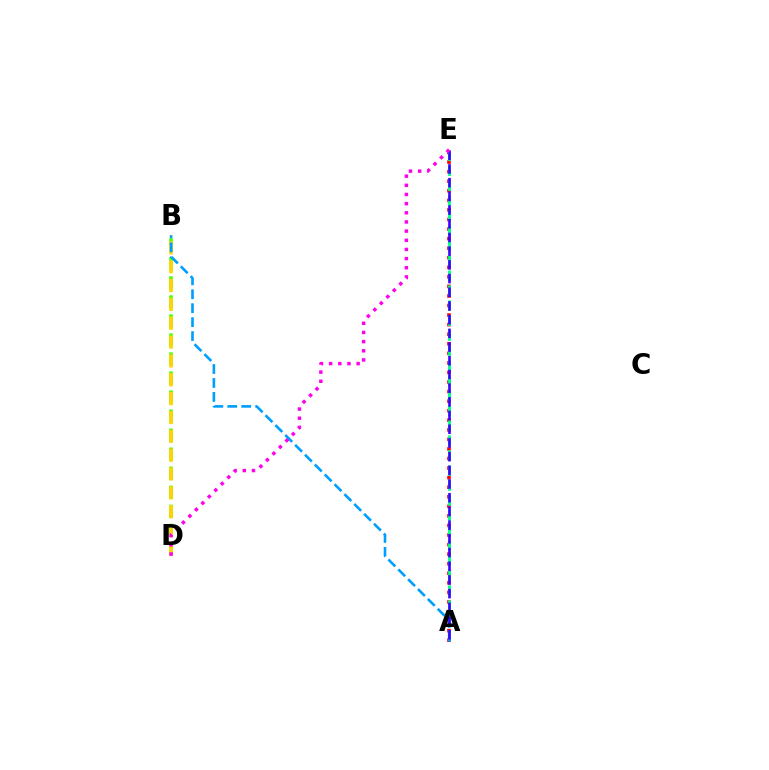{('A', 'E'): [{'color': '#ff0000', 'line_style': 'dotted', 'thickness': 2.6}, {'color': '#00ff86', 'line_style': 'dashed', 'thickness': 2.04}, {'color': '#3700ff', 'line_style': 'dashed', 'thickness': 1.86}], ('B', 'D'): [{'color': '#4fff00', 'line_style': 'dashed', 'thickness': 2.59}, {'color': '#ffd500', 'line_style': 'dashed', 'thickness': 2.56}], ('A', 'B'): [{'color': '#009eff', 'line_style': 'dashed', 'thickness': 1.89}], ('D', 'E'): [{'color': '#ff00ed', 'line_style': 'dotted', 'thickness': 2.49}]}